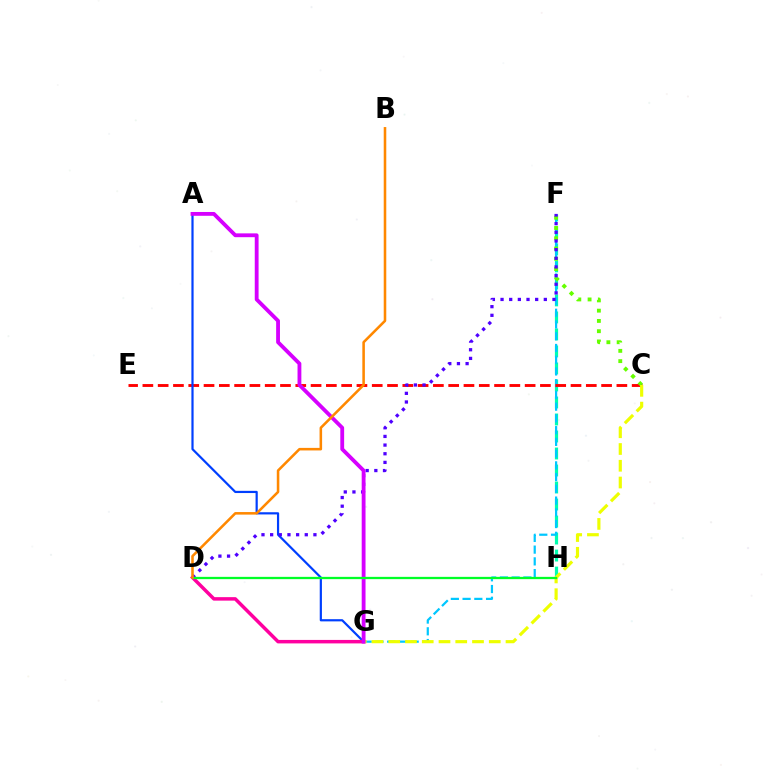{('F', 'H'): [{'color': '#00ffaf', 'line_style': 'dashed', 'thickness': 2.31}], ('F', 'G'): [{'color': '#00c7ff', 'line_style': 'dashed', 'thickness': 1.59}], ('C', 'E'): [{'color': '#ff0000', 'line_style': 'dashed', 'thickness': 2.08}], ('C', 'F'): [{'color': '#66ff00', 'line_style': 'dotted', 'thickness': 2.79}], ('A', 'G'): [{'color': '#003fff', 'line_style': 'solid', 'thickness': 1.58}, {'color': '#d600ff', 'line_style': 'solid', 'thickness': 2.75}], ('D', 'F'): [{'color': '#4f00ff', 'line_style': 'dotted', 'thickness': 2.35}], ('D', 'G'): [{'color': '#ff00a0', 'line_style': 'solid', 'thickness': 2.51}], ('C', 'G'): [{'color': '#eeff00', 'line_style': 'dashed', 'thickness': 2.28}], ('D', 'H'): [{'color': '#00ff27', 'line_style': 'solid', 'thickness': 1.65}], ('B', 'D'): [{'color': '#ff8800', 'line_style': 'solid', 'thickness': 1.84}]}